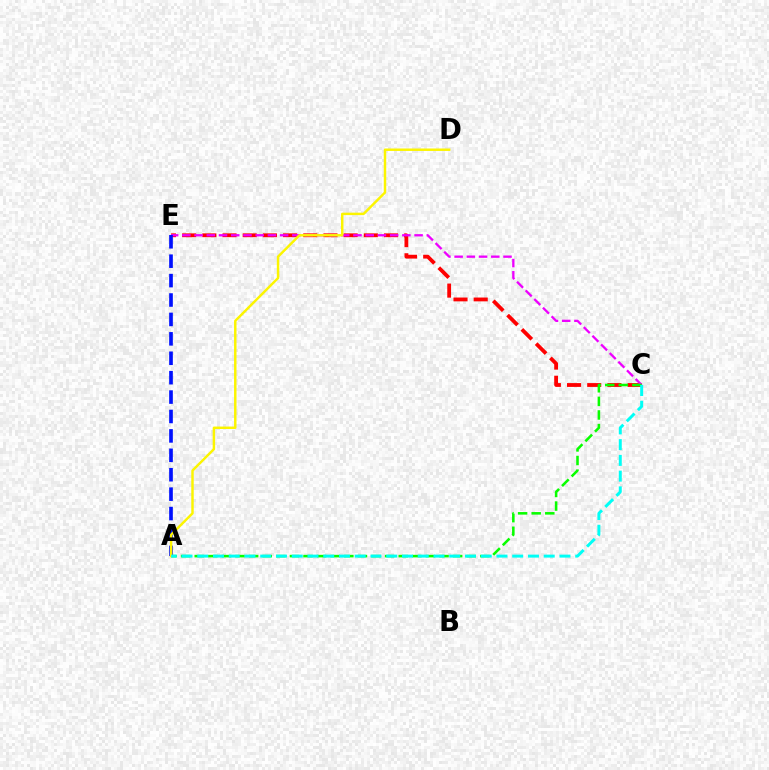{('C', 'E'): [{'color': '#ff0000', 'line_style': 'dashed', 'thickness': 2.74}, {'color': '#ee00ff', 'line_style': 'dashed', 'thickness': 1.66}], ('A', 'C'): [{'color': '#08ff00', 'line_style': 'dashed', 'thickness': 1.85}, {'color': '#00fff6', 'line_style': 'dashed', 'thickness': 2.14}], ('A', 'E'): [{'color': '#0010ff', 'line_style': 'dashed', 'thickness': 2.64}], ('A', 'D'): [{'color': '#fcf500', 'line_style': 'solid', 'thickness': 1.77}]}